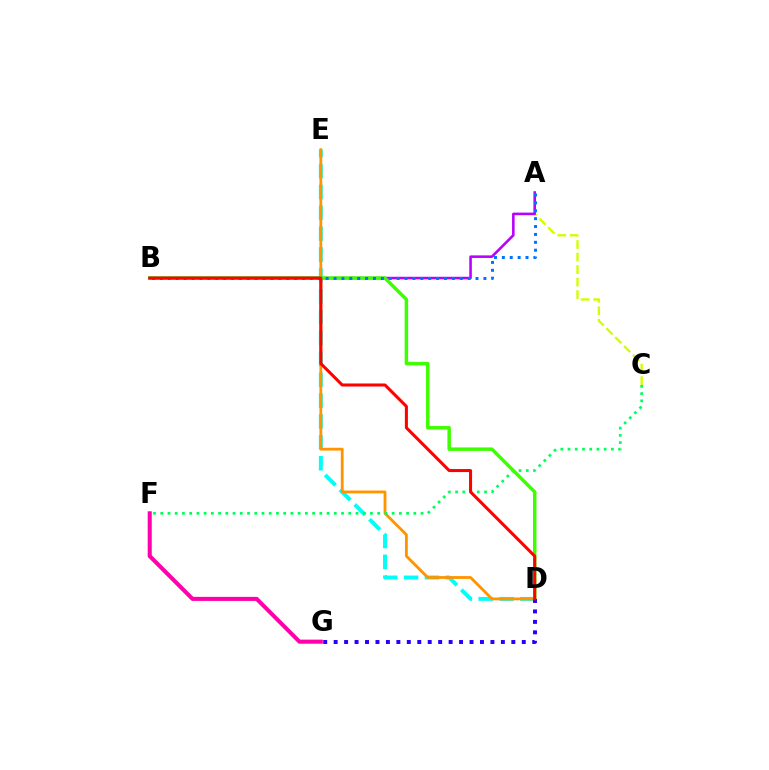{('A', 'C'): [{'color': '#d1ff00', 'line_style': 'dashed', 'thickness': 1.7}], ('D', 'E'): [{'color': '#00fff6', 'line_style': 'dashed', 'thickness': 2.83}, {'color': '#ff9400', 'line_style': 'solid', 'thickness': 2.03}], ('A', 'B'): [{'color': '#b900ff', 'line_style': 'solid', 'thickness': 1.85}, {'color': '#0074ff', 'line_style': 'dotted', 'thickness': 2.14}], ('F', 'G'): [{'color': '#ff00ac', 'line_style': 'solid', 'thickness': 2.93}], ('C', 'F'): [{'color': '#00ff5c', 'line_style': 'dotted', 'thickness': 1.96}], ('B', 'D'): [{'color': '#3dff00', 'line_style': 'solid', 'thickness': 2.5}, {'color': '#ff0000', 'line_style': 'solid', 'thickness': 2.18}], ('D', 'G'): [{'color': '#2500ff', 'line_style': 'dotted', 'thickness': 2.84}]}